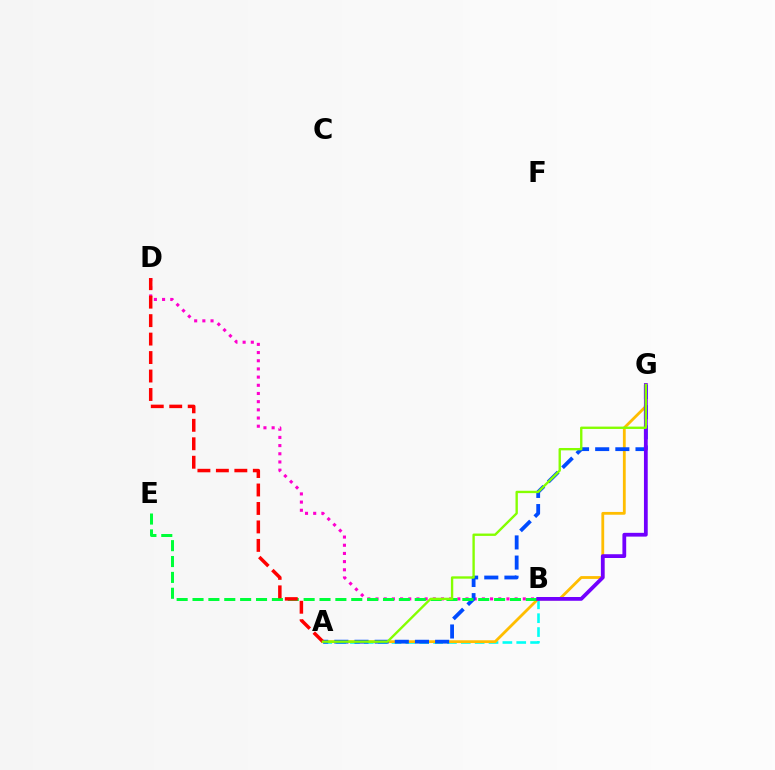{('A', 'B'): [{'color': '#00fff6', 'line_style': 'dashed', 'thickness': 1.88}], ('B', 'D'): [{'color': '#ff00cf', 'line_style': 'dotted', 'thickness': 2.22}], ('A', 'G'): [{'color': '#ffbd00', 'line_style': 'solid', 'thickness': 2.02}, {'color': '#004bff', 'line_style': 'dashed', 'thickness': 2.74}, {'color': '#84ff00', 'line_style': 'solid', 'thickness': 1.7}], ('B', 'E'): [{'color': '#00ff39', 'line_style': 'dashed', 'thickness': 2.16}], ('A', 'D'): [{'color': '#ff0000', 'line_style': 'dashed', 'thickness': 2.51}], ('B', 'G'): [{'color': '#7200ff', 'line_style': 'solid', 'thickness': 2.72}]}